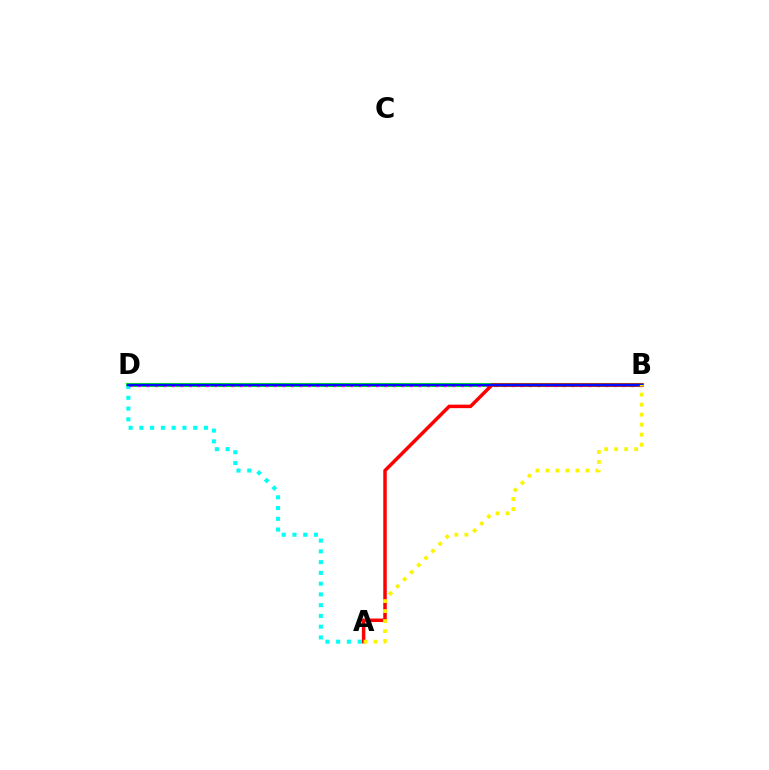{('B', 'D'): [{'color': '#08ff00', 'line_style': 'solid', 'thickness': 2.94}, {'color': '#ee00ff', 'line_style': 'dotted', 'thickness': 2.31}, {'color': '#0010ff', 'line_style': 'solid', 'thickness': 1.76}], ('A', 'D'): [{'color': '#00fff6', 'line_style': 'dotted', 'thickness': 2.92}], ('A', 'B'): [{'color': '#ff0000', 'line_style': 'solid', 'thickness': 2.51}, {'color': '#fcf500', 'line_style': 'dotted', 'thickness': 2.72}]}